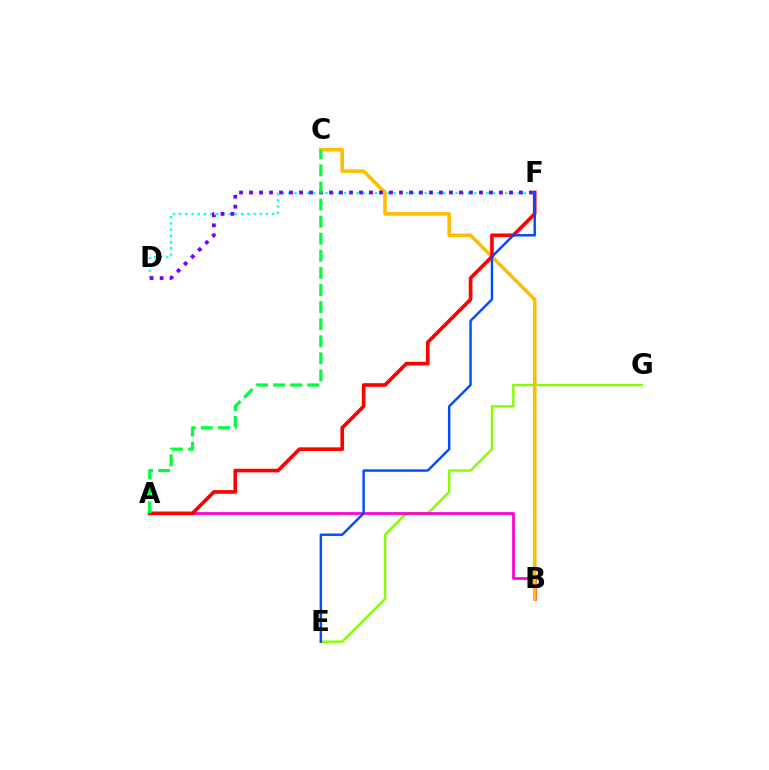{('E', 'G'): [{'color': '#84ff00', 'line_style': 'solid', 'thickness': 1.75}], ('A', 'B'): [{'color': '#ff00cf', 'line_style': 'solid', 'thickness': 1.96}], ('B', 'C'): [{'color': '#ffbd00', 'line_style': 'solid', 'thickness': 2.57}], ('D', 'F'): [{'color': '#00fff6', 'line_style': 'dotted', 'thickness': 1.68}, {'color': '#7200ff', 'line_style': 'dotted', 'thickness': 2.72}], ('A', 'F'): [{'color': '#ff0000', 'line_style': 'solid', 'thickness': 2.63}], ('E', 'F'): [{'color': '#004bff', 'line_style': 'solid', 'thickness': 1.75}], ('A', 'C'): [{'color': '#00ff39', 'line_style': 'dashed', 'thickness': 2.32}]}